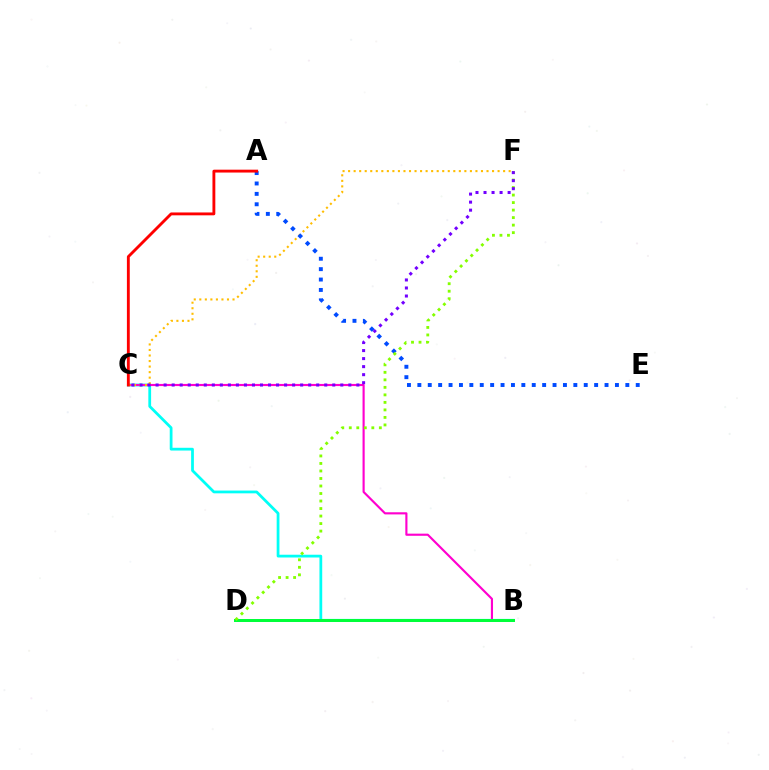{('B', 'C'): [{'color': '#00fff6', 'line_style': 'solid', 'thickness': 1.99}, {'color': '#ff00cf', 'line_style': 'solid', 'thickness': 1.54}], ('C', 'F'): [{'color': '#ffbd00', 'line_style': 'dotted', 'thickness': 1.5}, {'color': '#7200ff', 'line_style': 'dotted', 'thickness': 2.18}], ('B', 'D'): [{'color': '#00ff39', 'line_style': 'solid', 'thickness': 2.16}], ('A', 'E'): [{'color': '#004bff', 'line_style': 'dotted', 'thickness': 2.83}], ('A', 'C'): [{'color': '#ff0000', 'line_style': 'solid', 'thickness': 2.06}], ('D', 'F'): [{'color': '#84ff00', 'line_style': 'dotted', 'thickness': 2.04}]}